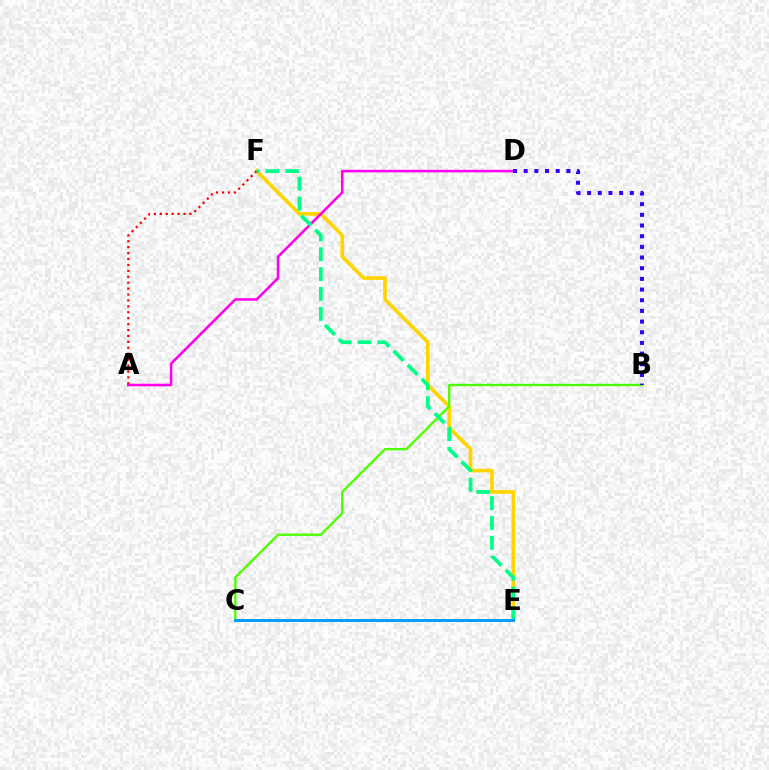{('E', 'F'): [{'color': '#ffd500', 'line_style': 'solid', 'thickness': 2.64}, {'color': '#00ff86', 'line_style': 'dashed', 'thickness': 2.7}], ('A', 'D'): [{'color': '#ff00ed', 'line_style': 'solid', 'thickness': 1.84}], ('B', 'C'): [{'color': '#4fff00', 'line_style': 'solid', 'thickness': 1.7}], ('A', 'F'): [{'color': '#ff0000', 'line_style': 'dotted', 'thickness': 1.61}], ('B', 'D'): [{'color': '#3700ff', 'line_style': 'dotted', 'thickness': 2.9}], ('C', 'E'): [{'color': '#009eff', 'line_style': 'solid', 'thickness': 2.12}]}